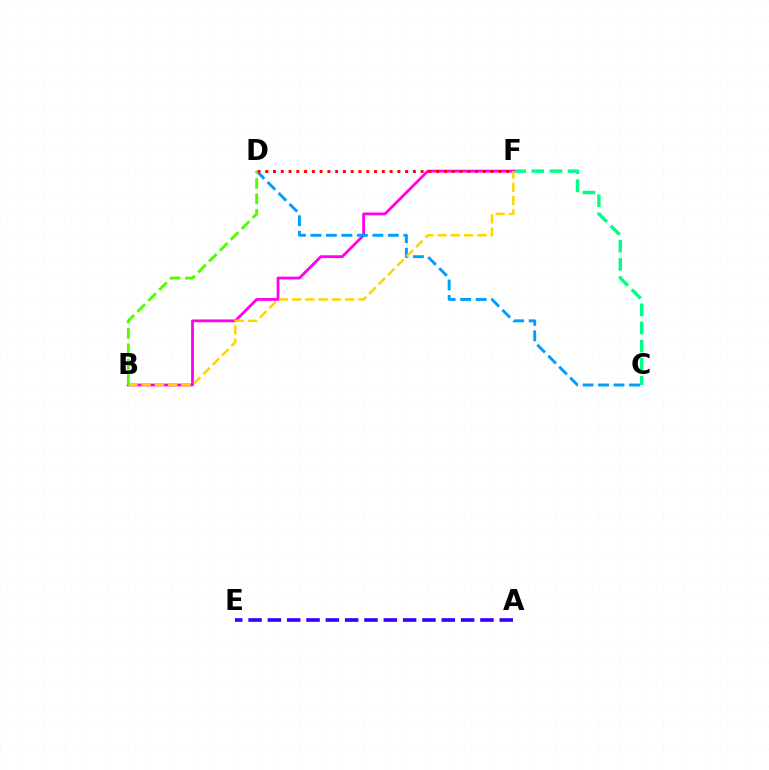{('C', 'F'): [{'color': '#00ff86', 'line_style': 'dashed', 'thickness': 2.46}], ('B', 'F'): [{'color': '#ff00ed', 'line_style': 'solid', 'thickness': 2.01}, {'color': '#ffd500', 'line_style': 'dashed', 'thickness': 1.8}], ('C', 'D'): [{'color': '#009eff', 'line_style': 'dashed', 'thickness': 2.1}], ('A', 'E'): [{'color': '#3700ff', 'line_style': 'dashed', 'thickness': 2.62}], ('D', 'F'): [{'color': '#ff0000', 'line_style': 'dotted', 'thickness': 2.11}], ('B', 'D'): [{'color': '#4fff00', 'line_style': 'dashed', 'thickness': 2.09}]}